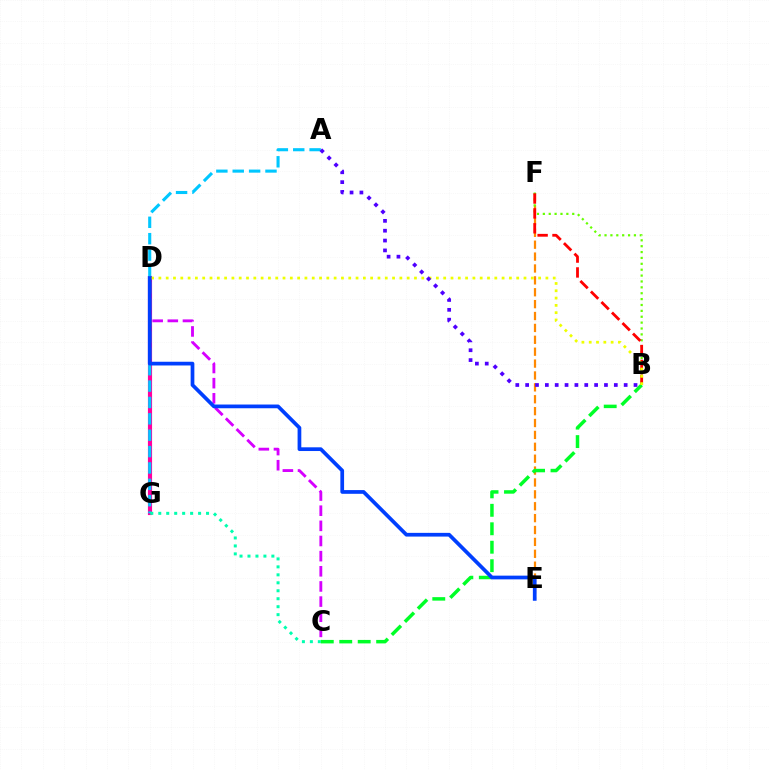{('C', 'D'): [{'color': '#d600ff', 'line_style': 'dashed', 'thickness': 2.06}], ('D', 'G'): [{'color': '#ff00a0', 'line_style': 'solid', 'thickness': 2.99}], ('E', 'F'): [{'color': '#ff8800', 'line_style': 'dashed', 'thickness': 1.61}], ('B', 'F'): [{'color': '#66ff00', 'line_style': 'dotted', 'thickness': 1.6}, {'color': '#ff0000', 'line_style': 'dashed', 'thickness': 2.02}], ('A', 'G'): [{'color': '#00c7ff', 'line_style': 'dashed', 'thickness': 2.22}], ('C', 'G'): [{'color': '#00ffaf', 'line_style': 'dotted', 'thickness': 2.16}], ('B', 'C'): [{'color': '#00ff27', 'line_style': 'dashed', 'thickness': 2.51}], ('B', 'D'): [{'color': '#eeff00', 'line_style': 'dotted', 'thickness': 1.98}], ('D', 'E'): [{'color': '#003fff', 'line_style': 'solid', 'thickness': 2.68}], ('A', 'B'): [{'color': '#4f00ff', 'line_style': 'dotted', 'thickness': 2.68}]}